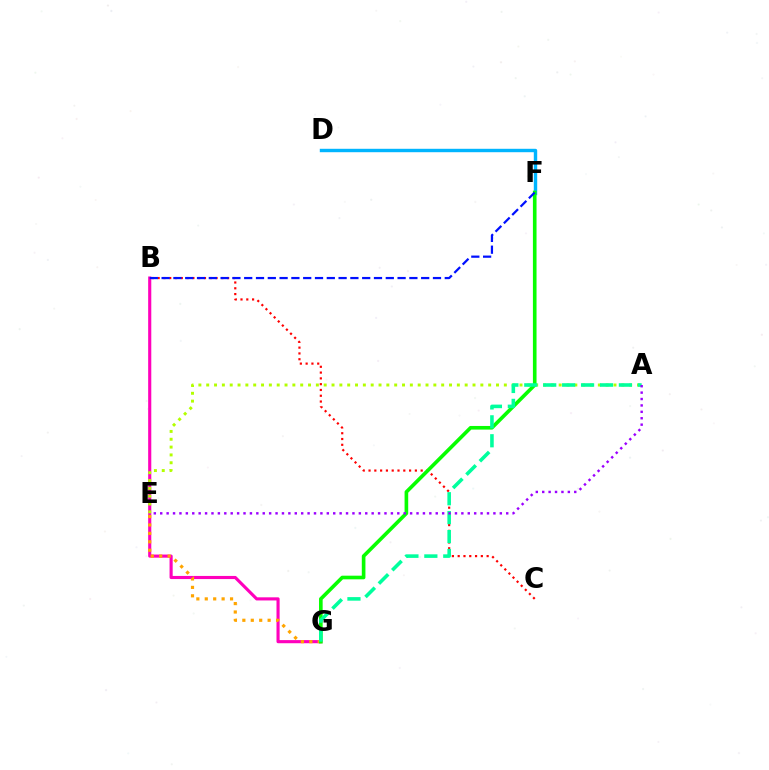{('B', 'G'): [{'color': '#ff00bd', 'line_style': 'solid', 'thickness': 2.25}], ('E', 'G'): [{'color': '#ffa500', 'line_style': 'dotted', 'thickness': 2.29}], ('D', 'F'): [{'color': '#00b5ff', 'line_style': 'solid', 'thickness': 2.45}], ('A', 'E'): [{'color': '#b3ff00', 'line_style': 'dotted', 'thickness': 2.13}, {'color': '#9b00ff', 'line_style': 'dotted', 'thickness': 1.74}], ('B', 'C'): [{'color': '#ff0000', 'line_style': 'dotted', 'thickness': 1.57}], ('F', 'G'): [{'color': '#08ff00', 'line_style': 'solid', 'thickness': 2.62}], ('A', 'G'): [{'color': '#00ff9d', 'line_style': 'dashed', 'thickness': 2.57}], ('B', 'F'): [{'color': '#0010ff', 'line_style': 'dashed', 'thickness': 1.6}]}